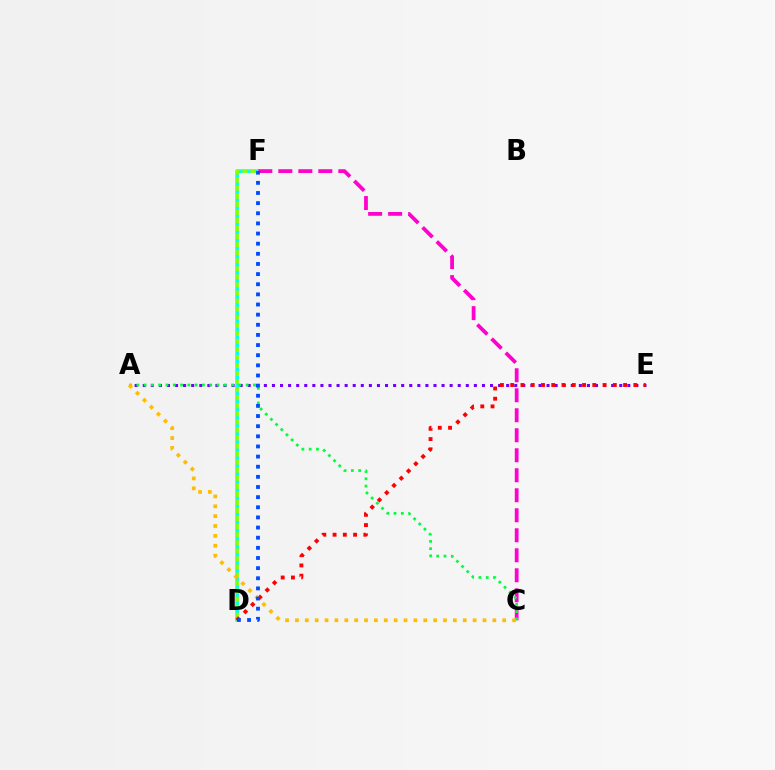{('D', 'F'): [{'color': '#84ff00', 'line_style': 'solid', 'thickness': 2.67}, {'color': '#00fff6', 'line_style': 'dotted', 'thickness': 2.19}, {'color': '#004bff', 'line_style': 'dotted', 'thickness': 2.75}], ('A', 'E'): [{'color': '#7200ff', 'line_style': 'dotted', 'thickness': 2.19}], ('C', 'F'): [{'color': '#ff00cf', 'line_style': 'dashed', 'thickness': 2.72}], ('A', 'C'): [{'color': '#00ff39', 'line_style': 'dotted', 'thickness': 1.98}, {'color': '#ffbd00', 'line_style': 'dotted', 'thickness': 2.68}], ('D', 'E'): [{'color': '#ff0000', 'line_style': 'dotted', 'thickness': 2.79}]}